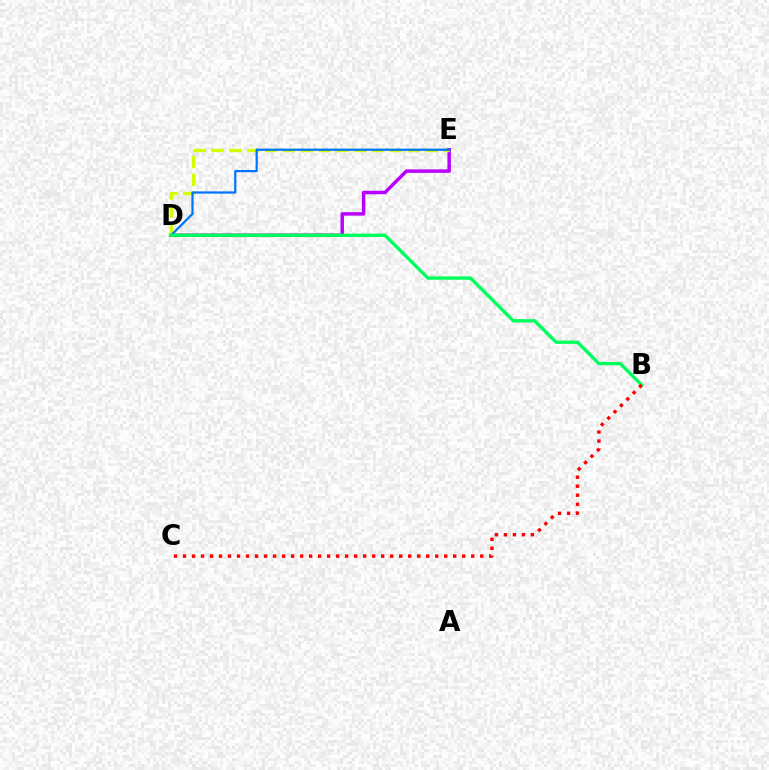{('D', 'E'): [{'color': '#b900ff', 'line_style': 'solid', 'thickness': 2.5}, {'color': '#d1ff00', 'line_style': 'dashed', 'thickness': 2.42}, {'color': '#0074ff', 'line_style': 'solid', 'thickness': 1.59}], ('B', 'D'): [{'color': '#00ff5c', 'line_style': 'solid', 'thickness': 2.41}], ('B', 'C'): [{'color': '#ff0000', 'line_style': 'dotted', 'thickness': 2.45}]}